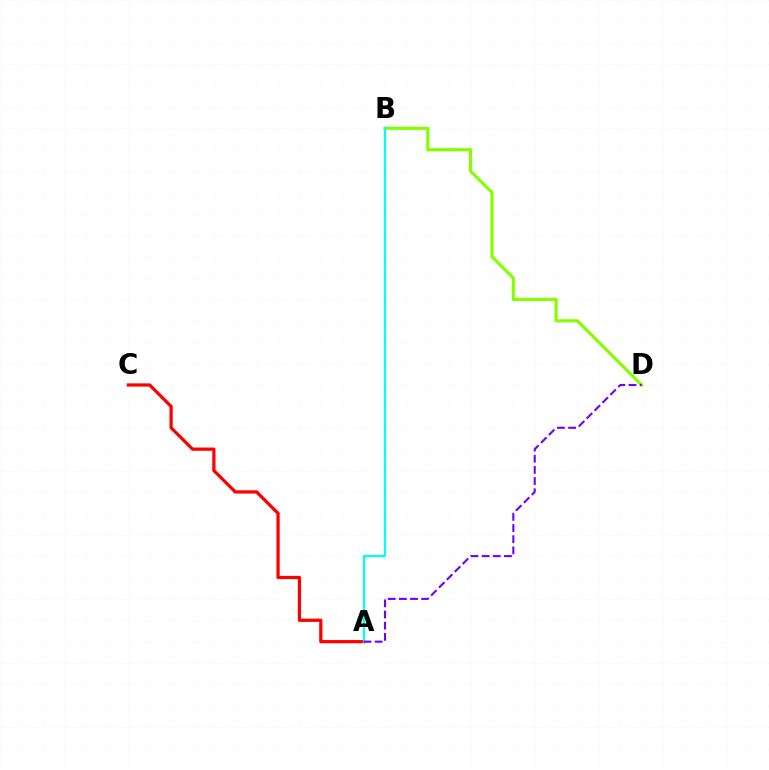{('B', 'D'): [{'color': '#84ff00', 'line_style': 'solid', 'thickness': 2.27}], ('A', 'C'): [{'color': '#ff0000', 'line_style': 'solid', 'thickness': 2.34}], ('A', 'B'): [{'color': '#00fff6', 'line_style': 'solid', 'thickness': 1.61}], ('A', 'D'): [{'color': '#7200ff', 'line_style': 'dashed', 'thickness': 1.52}]}